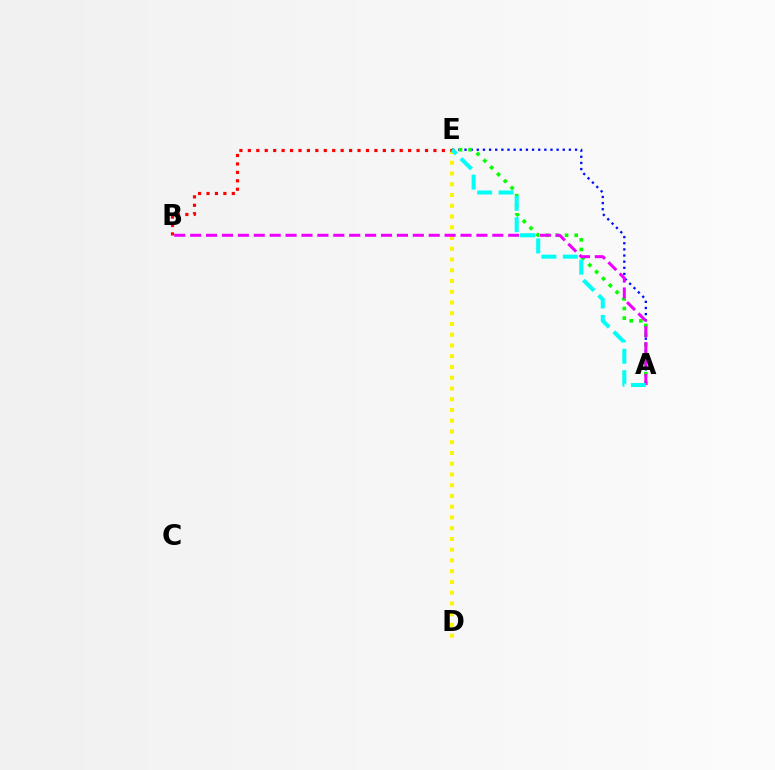{('A', 'E'): [{'color': '#0010ff', 'line_style': 'dotted', 'thickness': 1.67}, {'color': '#08ff00', 'line_style': 'dotted', 'thickness': 2.61}, {'color': '#00fff6', 'line_style': 'dashed', 'thickness': 2.91}], ('D', 'E'): [{'color': '#fcf500', 'line_style': 'dotted', 'thickness': 2.92}], ('A', 'B'): [{'color': '#ee00ff', 'line_style': 'dashed', 'thickness': 2.16}], ('B', 'E'): [{'color': '#ff0000', 'line_style': 'dotted', 'thickness': 2.29}]}